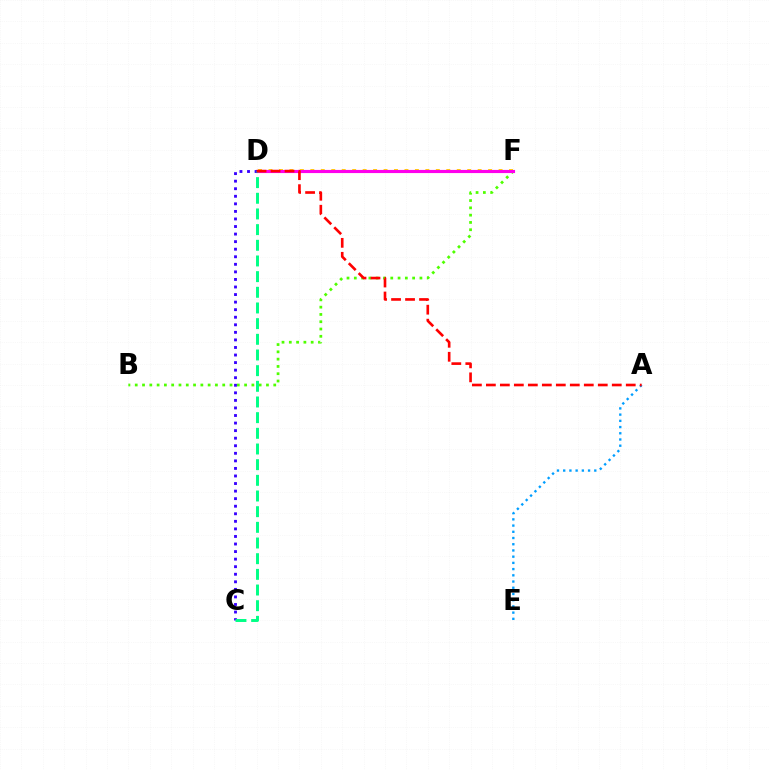{('D', 'F'): [{'color': '#ffd500', 'line_style': 'dotted', 'thickness': 2.84}, {'color': '#ff00ed', 'line_style': 'solid', 'thickness': 2.26}], ('B', 'F'): [{'color': '#4fff00', 'line_style': 'dotted', 'thickness': 1.98}], ('C', 'D'): [{'color': '#3700ff', 'line_style': 'dotted', 'thickness': 2.05}, {'color': '#00ff86', 'line_style': 'dashed', 'thickness': 2.13}], ('A', 'E'): [{'color': '#009eff', 'line_style': 'dotted', 'thickness': 1.69}], ('A', 'D'): [{'color': '#ff0000', 'line_style': 'dashed', 'thickness': 1.9}]}